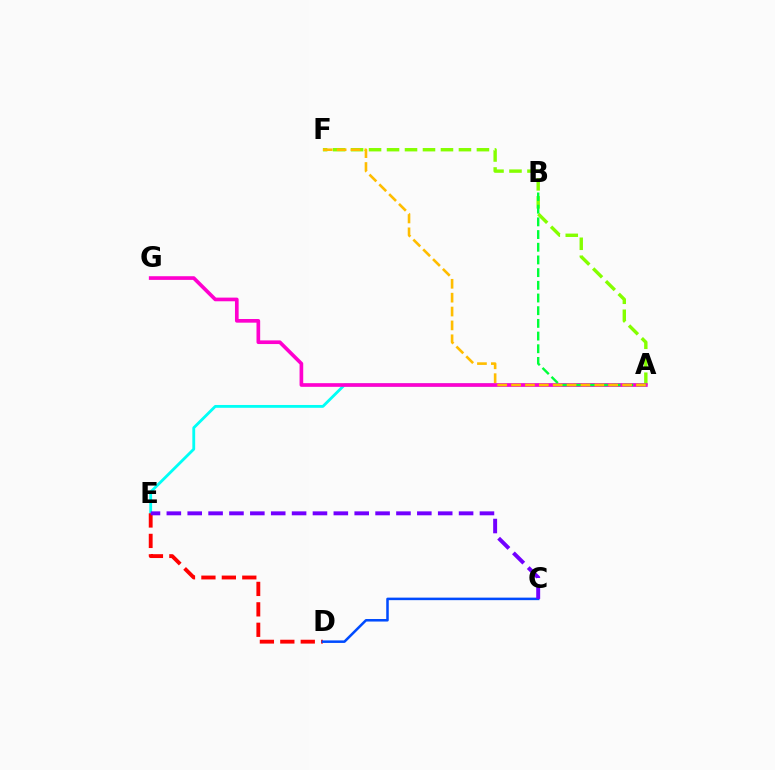{('A', 'E'): [{'color': '#00fff6', 'line_style': 'solid', 'thickness': 2.03}], ('A', 'F'): [{'color': '#84ff00', 'line_style': 'dashed', 'thickness': 2.44}, {'color': '#ffbd00', 'line_style': 'dashed', 'thickness': 1.88}], ('D', 'E'): [{'color': '#ff0000', 'line_style': 'dashed', 'thickness': 2.78}], ('A', 'G'): [{'color': '#ff00cf', 'line_style': 'solid', 'thickness': 2.64}], ('C', 'D'): [{'color': '#004bff', 'line_style': 'solid', 'thickness': 1.82}], ('C', 'E'): [{'color': '#7200ff', 'line_style': 'dashed', 'thickness': 2.84}], ('A', 'B'): [{'color': '#00ff39', 'line_style': 'dashed', 'thickness': 1.72}]}